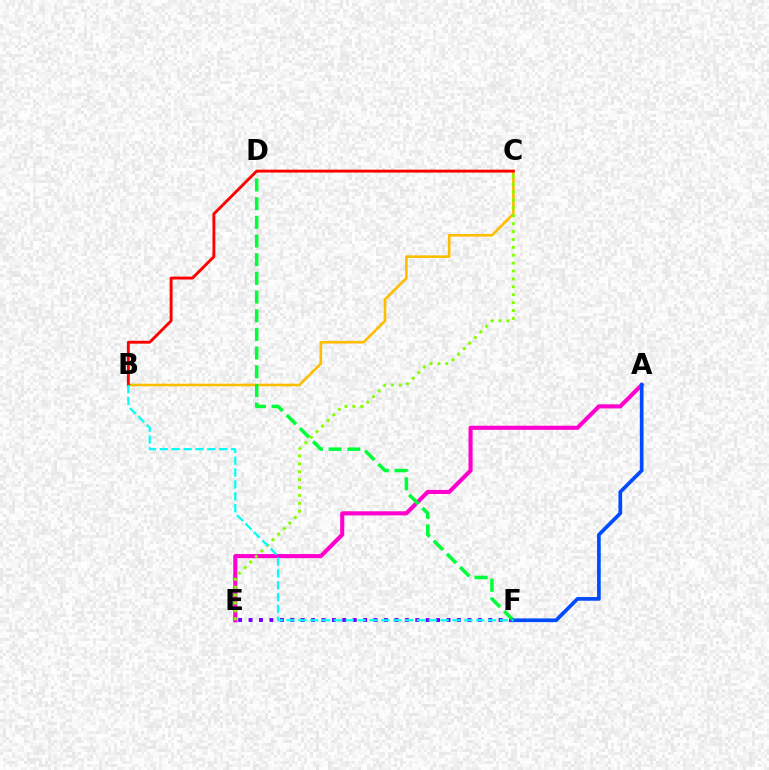{('E', 'F'): [{'color': '#7200ff', 'line_style': 'dotted', 'thickness': 2.83}], ('B', 'C'): [{'color': '#ffbd00', 'line_style': 'solid', 'thickness': 1.89}, {'color': '#ff0000', 'line_style': 'solid', 'thickness': 2.08}], ('A', 'E'): [{'color': '#ff00cf', 'line_style': 'solid', 'thickness': 2.95}], ('D', 'F'): [{'color': '#00ff39', 'line_style': 'dashed', 'thickness': 2.54}], ('C', 'E'): [{'color': '#84ff00', 'line_style': 'dotted', 'thickness': 2.14}], ('A', 'F'): [{'color': '#004bff', 'line_style': 'solid', 'thickness': 2.66}], ('B', 'F'): [{'color': '#00fff6', 'line_style': 'dashed', 'thickness': 1.61}]}